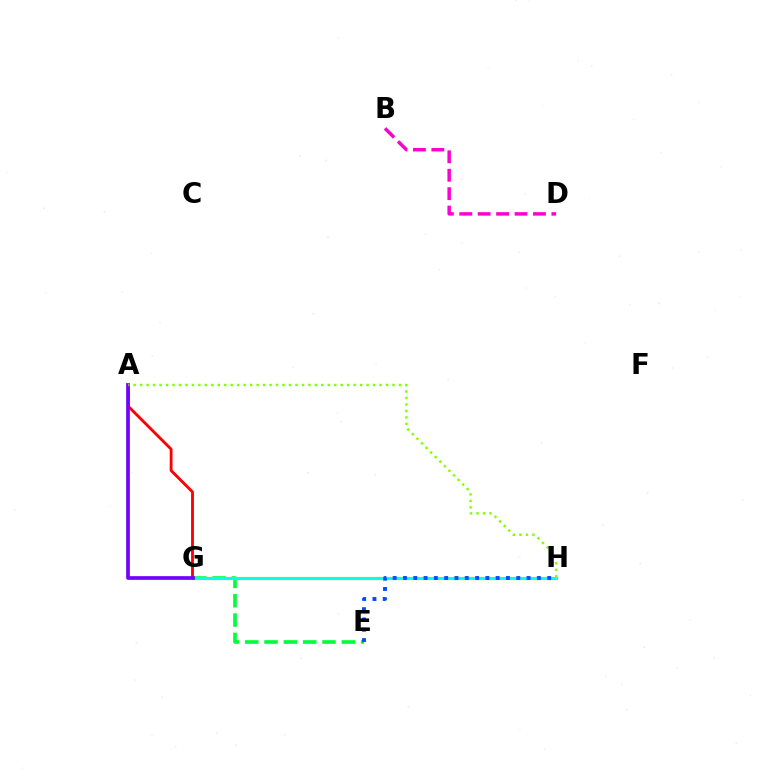{('B', 'D'): [{'color': '#ff00cf', 'line_style': 'dashed', 'thickness': 2.5}], ('E', 'G'): [{'color': '#00ff39', 'line_style': 'dashed', 'thickness': 2.63}], ('G', 'H'): [{'color': '#ffbd00', 'line_style': 'solid', 'thickness': 2.27}, {'color': '#00fff6', 'line_style': 'solid', 'thickness': 2.22}], ('A', 'G'): [{'color': '#ff0000', 'line_style': 'solid', 'thickness': 2.04}, {'color': '#7200ff', 'line_style': 'solid', 'thickness': 2.66}], ('E', 'H'): [{'color': '#004bff', 'line_style': 'dotted', 'thickness': 2.8}], ('A', 'H'): [{'color': '#84ff00', 'line_style': 'dotted', 'thickness': 1.76}]}